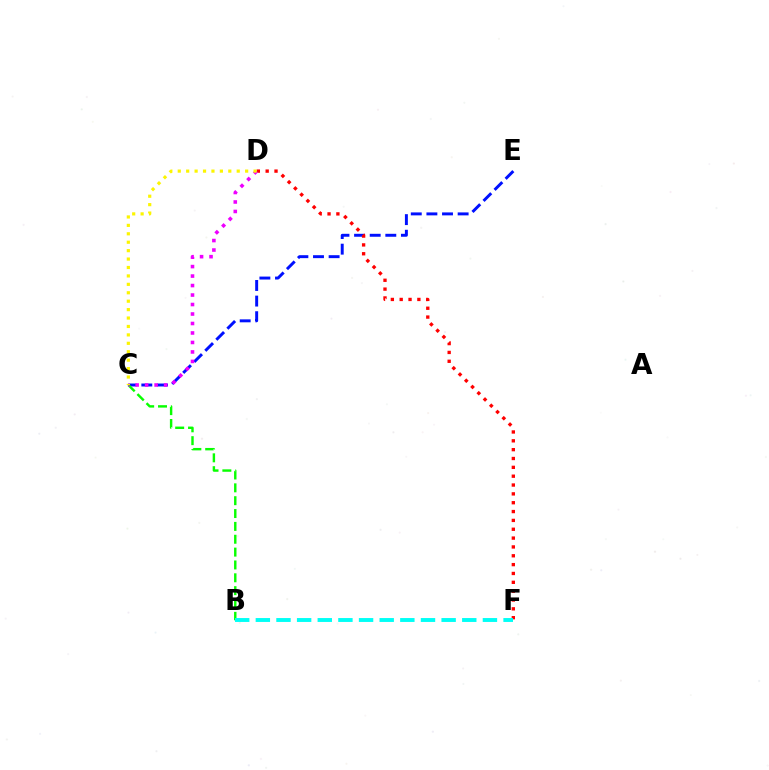{('C', 'E'): [{'color': '#0010ff', 'line_style': 'dashed', 'thickness': 2.12}], ('B', 'C'): [{'color': '#08ff00', 'line_style': 'dashed', 'thickness': 1.75}], ('D', 'F'): [{'color': '#ff0000', 'line_style': 'dotted', 'thickness': 2.4}], ('C', 'D'): [{'color': '#ee00ff', 'line_style': 'dotted', 'thickness': 2.58}, {'color': '#fcf500', 'line_style': 'dotted', 'thickness': 2.29}], ('B', 'F'): [{'color': '#00fff6', 'line_style': 'dashed', 'thickness': 2.8}]}